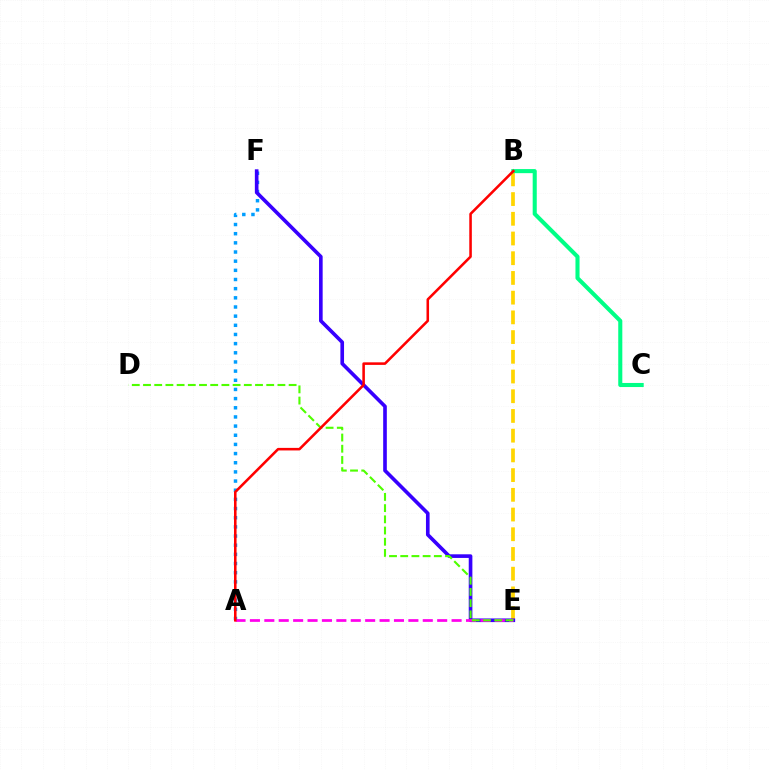{('B', 'E'): [{'color': '#ffd500', 'line_style': 'dashed', 'thickness': 2.68}], ('A', 'F'): [{'color': '#009eff', 'line_style': 'dotted', 'thickness': 2.49}], ('B', 'C'): [{'color': '#00ff86', 'line_style': 'solid', 'thickness': 2.93}], ('E', 'F'): [{'color': '#3700ff', 'line_style': 'solid', 'thickness': 2.62}], ('A', 'E'): [{'color': '#ff00ed', 'line_style': 'dashed', 'thickness': 1.96}], ('D', 'E'): [{'color': '#4fff00', 'line_style': 'dashed', 'thickness': 1.52}], ('A', 'B'): [{'color': '#ff0000', 'line_style': 'solid', 'thickness': 1.84}]}